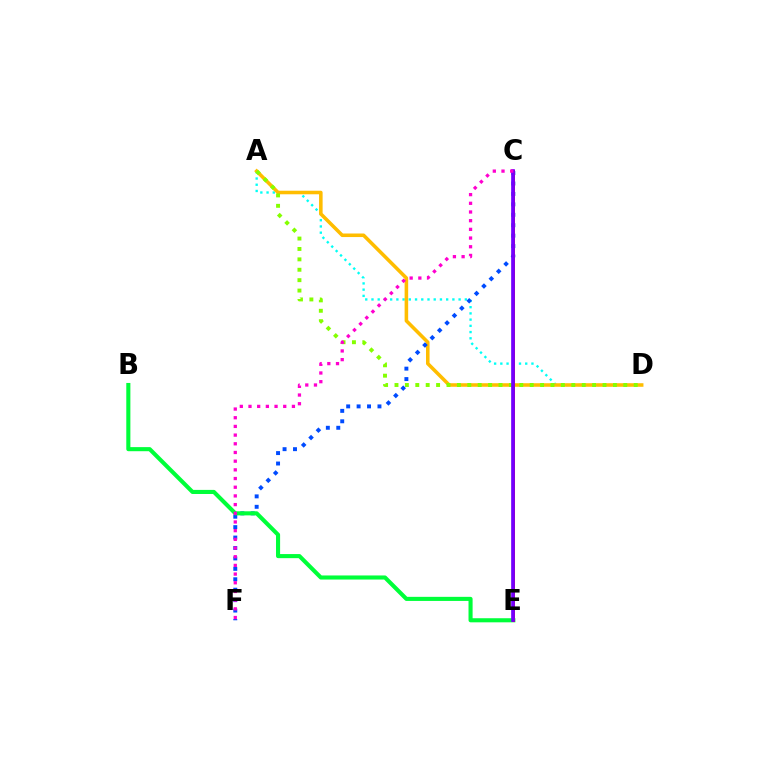{('A', 'D'): [{'color': '#00fff6', 'line_style': 'dotted', 'thickness': 1.69}, {'color': '#ffbd00', 'line_style': 'solid', 'thickness': 2.56}, {'color': '#84ff00', 'line_style': 'dotted', 'thickness': 2.83}], ('C', 'F'): [{'color': '#004bff', 'line_style': 'dotted', 'thickness': 2.83}, {'color': '#ff00cf', 'line_style': 'dotted', 'thickness': 2.36}], ('B', 'E'): [{'color': '#00ff39', 'line_style': 'solid', 'thickness': 2.94}], ('C', 'E'): [{'color': '#ff0000', 'line_style': 'solid', 'thickness': 2.15}, {'color': '#7200ff', 'line_style': 'solid', 'thickness': 2.64}]}